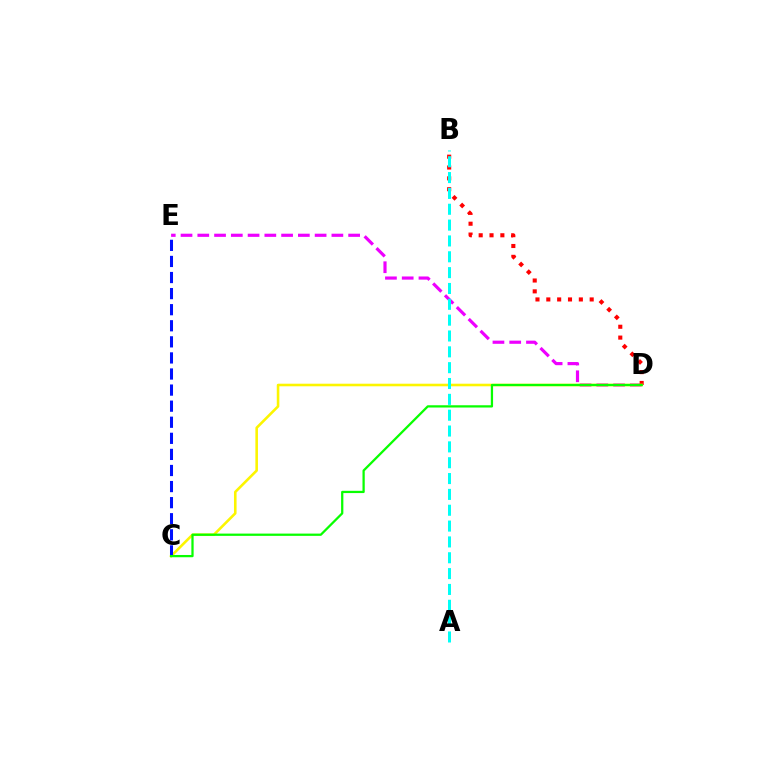{('D', 'E'): [{'color': '#ee00ff', 'line_style': 'dashed', 'thickness': 2.28}], ('B', 'D'): [{'color': '#ff0000', 'line_style': 'dotted', 'thickness': 2.95}], ('C', 'D'): [{'color': '#fcf500', 'line_style': 'solid', 'thickness': 1.86}, {'color': '#08ff00', 'line_style': 'solid', 'thickness': 1.63}], ('C', 'E'): [{'color': '#0010ff', 'line_style': 'dashed', 'thickness': 2.18}], ('A', 'B'): [{'color': '#00fff6', 'line_style': 'dashed', 'thickness': 2.15}]}